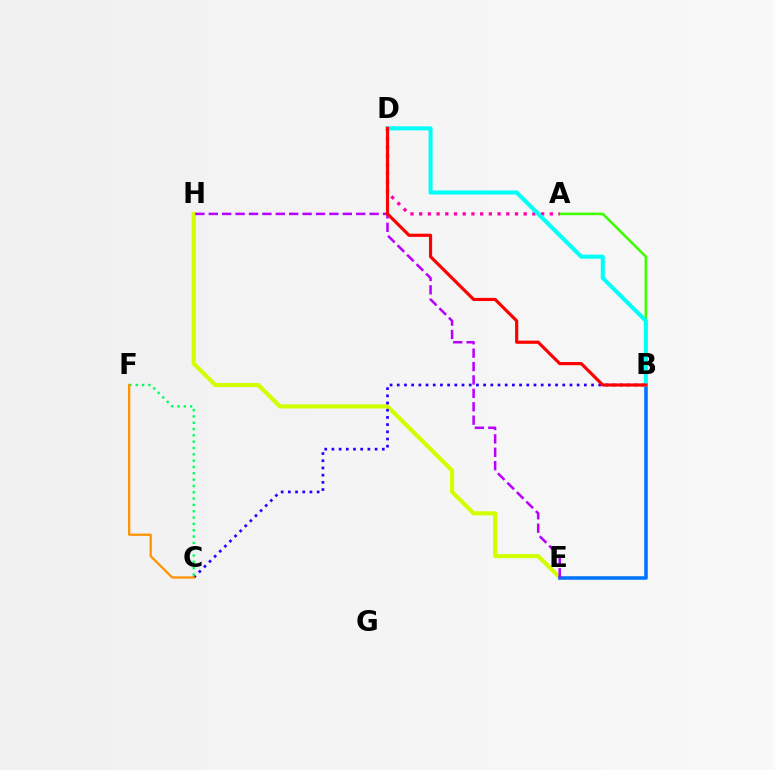{('E', 'H'): [{'color': '#d1ff00', 'line_style': 'solid', 'thickness': 2.97}, {'color': '#b900ff', 'line_style': 'dashed', 'thickness': 1.82}], ('B', 'C'): [{'color': '#2500ff', 'line_style': 'dotted', 'thickness': 1.95}], ('A', 'B'): [{'color': '#3dff00', 'line_style': 'solid', 'thickness': 1.85}], ('C', 'F'): [{'color': '#00ff5c', 'line_style': 'dotted', 'thickness': 1.72}, {'color': '#ff9400', 'line_style': 'solid', 'thickness': 1.65}], ('A', 'D'): [{'color': '#ff00ac', 'line_style': 'dotted', 'thickness': 2.37}], ('B', 'E'): [{'color': '#0074ff', 'line_style': 'solid', 'thickness': 2.55}], ('B', 'D'): [{'color': '#00fff6', 'line_style': 'solid', 'thickness': 2.92}, {'color': '#ff0000', 'line_style': 'solid', 'thickness': 2.28}]}